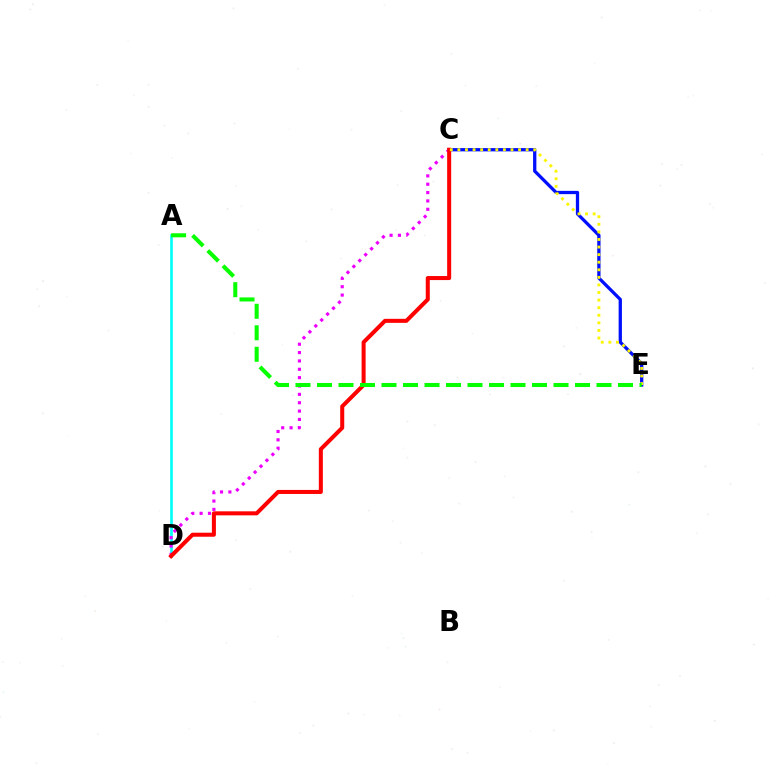{('A', 'D'): [{'color': '#00fff6', 'line_style': 'solid', 'thickness': 1.91}], ('C', 'E'): [{'color': '#0010ff', 'line_style': 'solid', 'thickness': 2.36}, {'color': '#fcf500', 'line_style': 'dotted', 'thickness': 2.06}], ('C', 'D'): [{'color': '#ee00ff', 'line_style': 'dotted', 'thickness': 2.27}, {'color': '#ff0000', 'line_style': 'solid', 'thickness': 2.9}], ('A', 'E'): [{'color': '#08ff00', 'line_style': 'dashed', 'thickness': 2.92}]}